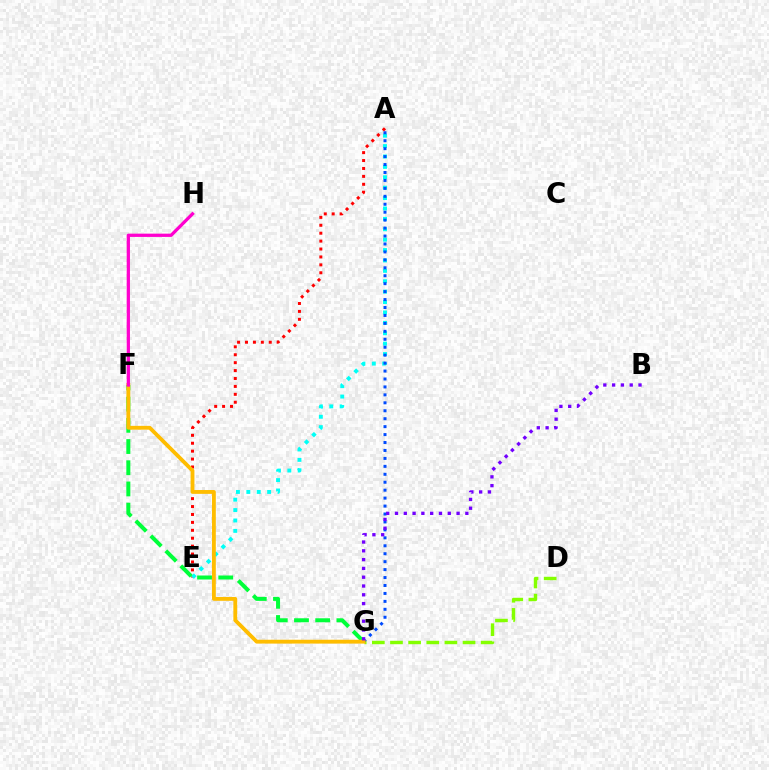{('A', 'E'): [{'color': '#ff0000', 'line_style': 'dotted', 'thickness': 2.15}, {'color': '#00fff6', 'line_style': 'dotted', 'thickness': 2.82}], ('F', 'G'): [{'color': '#00ff39', 'line_style': 'dashed', 'thickness': 2.88}, {'color': '#ffbd00', 'line_style': 'solid', 'thickness': 2.76}], ('D', 'G'): [{'color': '#84ff00', 'line_style': 'dashed', 'thickness': 2.46}], ('A', 'G'): [{'color': '#004bff', 'line_style': 'dotted', 'thickness': 2.16}], ('B', 'G'): [{'color': '#7200ff', 'line_style': 'dotted', 'thickness': 2.39}], ('F', 'H'): [{'color': '#ff00cf', 'line_style': 'solid', 'thickness': 2.35}]}